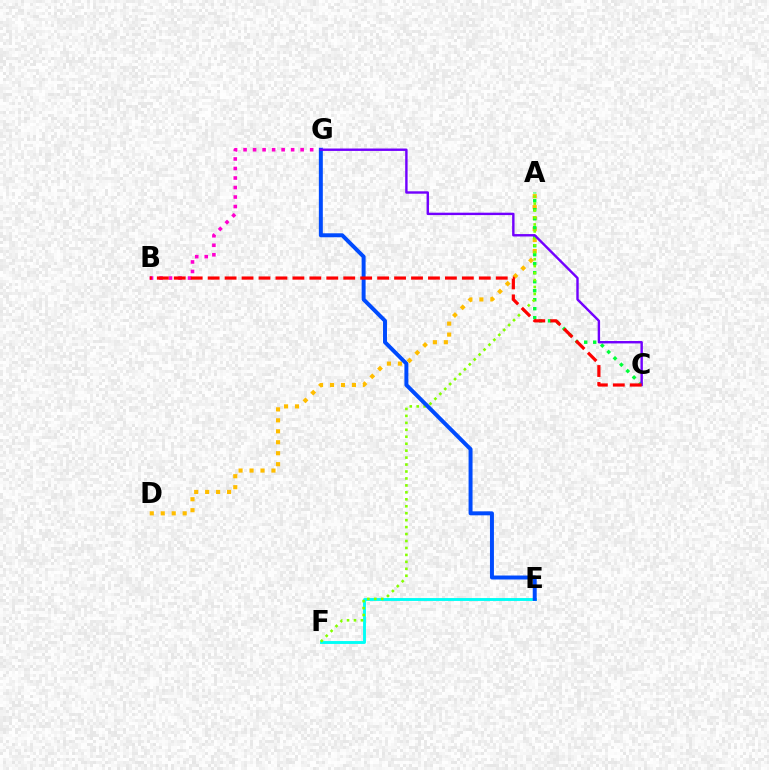{('B', 'G'): [{'color': '#ff00cf', 'line_style': 'dotted', 'thickness': 2.59}], ('E', 'F'): [{'color': '#00fff6', 'line_style': 'solid', 'thickness': 2.08}], ('A', 'D'): [{'color': '#ffbd00', 'line_style': 'dotted', 'thickness': 2.98}], ('A', 'C'): [{'color': '#00ff39', 'line_style': 'dotted', 'thickness': 2.44}], ('A', 'F'): [{'color': '#84ff00', 'line_style': 'dotted', 'thickness': 1.89}], ('E', 'G'): [{'color': '#004bff', 'line_style': 'solid', 'thickness': 2.86}], ('C', 'G'): [{'color': '#7200ff', 'line_style': 'solid', 'thickness': 1.73}], ('B', 'C'): [{'color': '#ff0000', 'line_style': 'dashed', 'thickness': 2.3}]}